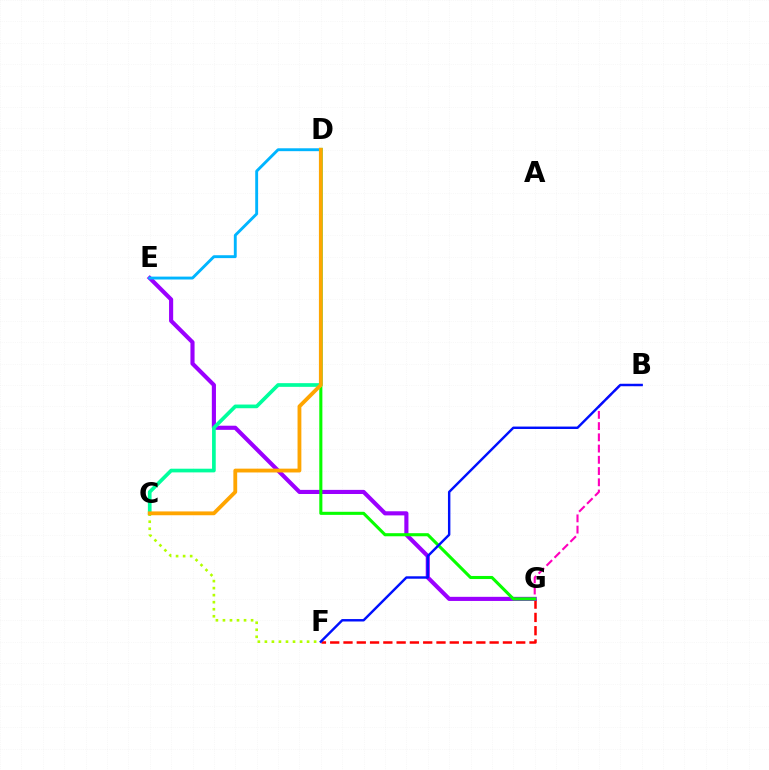{('F', 'G'): [{'color': '#ff0000', 'line_style': 'dashed', 'thickness': 1.8}], ('E', 'G'): [{'color': '#9b00ff', 'line_style': 'solid', 'thickness': 2.97}], ('B', 'G'): [{'color': '#ff00bd', 'line_style': 'dashed', 'thickness': 1.53}], ('D', 'E'): [{'color': '#00b5ff', 'line_style': 'solid', 'thickness': 2.08}], ('D', 'G'): [{'color': '#08ff00', 'line_style': 'solid', 'thickness': 2.22}], ('C', 'F'): [{'color': '#b3ff00', 'line_style': 'dotted', 'thickness': 1.91}], ('B', 'F'): [{'color': '#0010ff', 'line_style': 'solid', 'thickness': 1.75}], ('C', 'D'): [{'color': '#00ff9d', 'line_style': 'solid', 'thickness': 2.65}, {'color': '#ffa500', 'line_style': 'solid', 'thickness': 2.75}]}